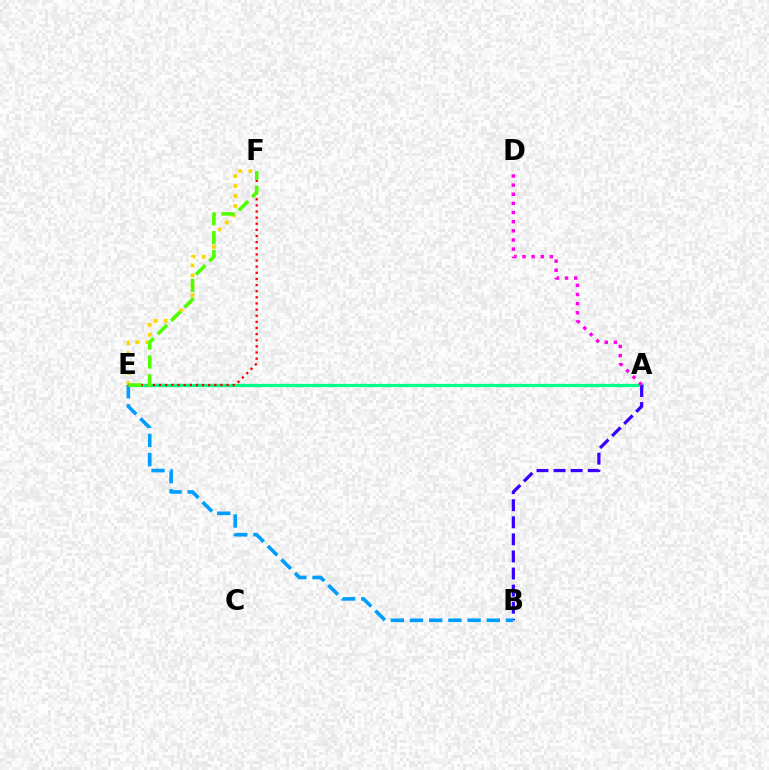{('A', 'E'): [{'color': '#00ff86', 'line_style': 'solid', 'thickness': 2.36}], ('A', 'B'): [{'color': '#3700ff', 'line_style': 'dashed', 'thickness': 2.32}], ('B', 'E'): [{'color': '#009eff', 'line_style': 'dashed', 'thickness': 2.61}], ('E', 'F'): [{'color': '#ffd500', 'line_style': 'dotted', 'thickness': 2.71}, {'color': '#ff0000', 'line_style': 'dotted', 'thickness': 1.67}, {'color': '#4fff00', 'line_style': 'dashed', 'thickness': 2.56}], ('A', 'D'): [{'color': '#ff00ed', 'line_style': 'dotted', 'thickness': 2.48}]}